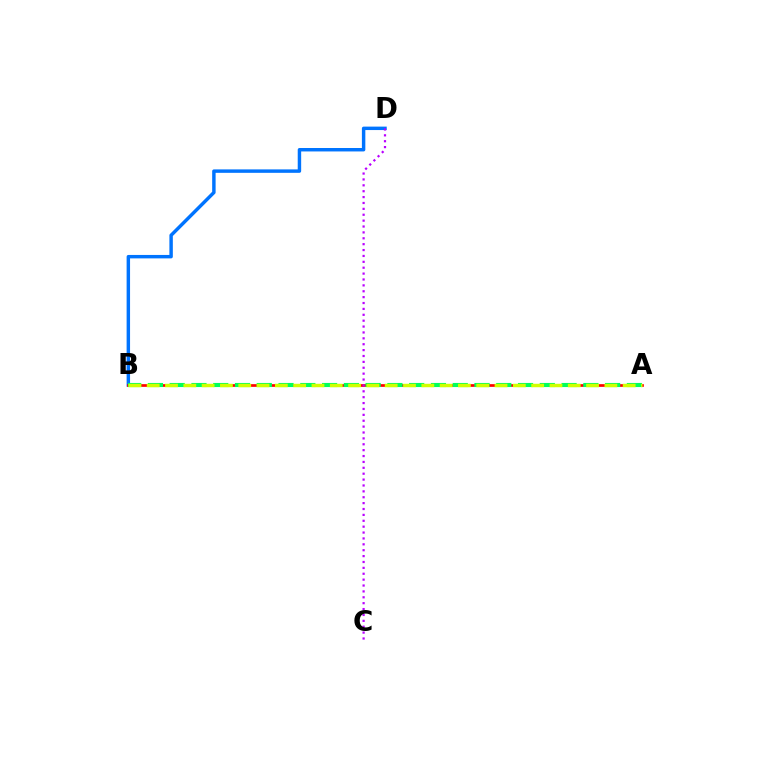{('B', 'D'): [{'color': '#0074ff', 'line_style': 'solid', 'thickness': 2.48}], ('A', 'B'): [{'color': '#ff0000', 'line_style': 'solid', 'thickness': 1.95}, {'color': '#00ff5c', 'line_style': 'dashed', 'thickness': 2.96}, {'color': '#d1ff00', 'line_style': 'dashed', 'thickness': 2.49}], ('C', 'D'): [{'color': '#b900ff', 'line_style': 'dotted', 'thickness': 1.6}]}